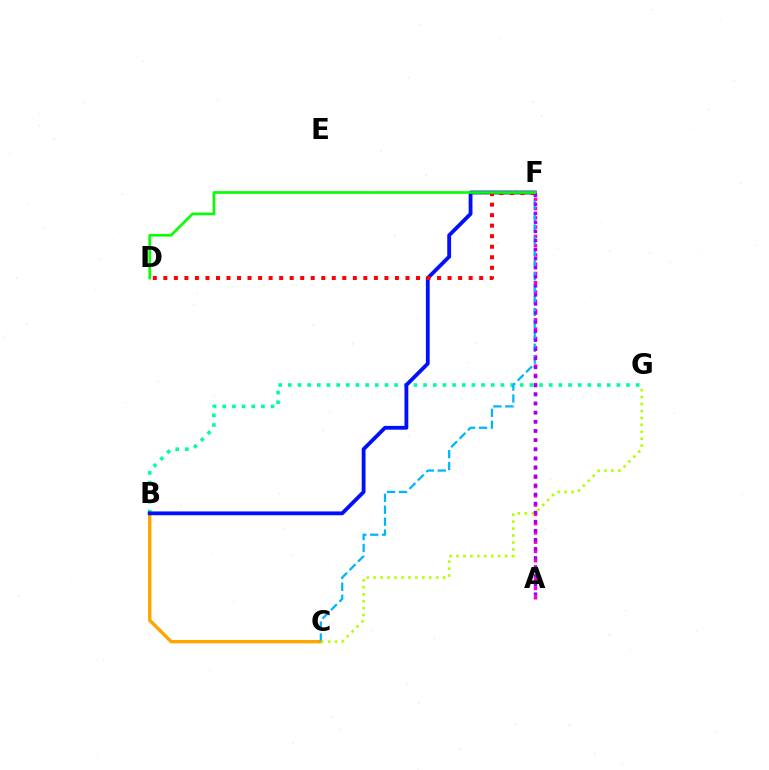{('B', 'C'): [{'color': '#ffa500', 'line_style': 'solid', 'thickness': 2.45}], ('A', 'F'): [{'color': '#ff00bd', 'line_style': 'dotted', 'thickness': 2.52}, {'color': '#9b00ff', 'line_style': 'dotted', 'thickness': 2.46}], ('B', 'G'): [{'color': '#00ff9d', 'line_style': 'dotted', 'thickness': 2.63}], ('B', 'F'): [{'color': '#0010ff', 'line_style': 'solid', 'thickness': 2.75}], ('C', 'F'): [{'color': '#00b5ff', 'line_style': 'dashed', 'thickness': 1.62}], ('D', 'F'): [{'color': '#ff0000', 'line_style': 'dotted', 'thickness': 2.86}, {'color': '#08ff00', 'line_style': 'solid', 'thickness': 1.91}], ('C', 'G'): [{'color': '#b3ff00', 'line_style': 'dotted', 'thickness': 1.89}]}